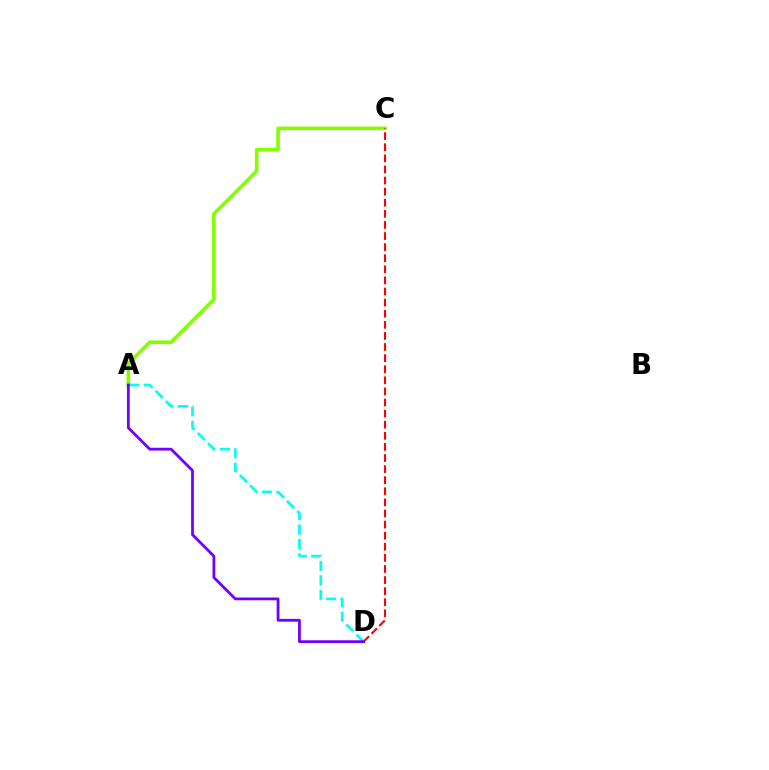{('A', 'C'): [{'color': '#84ff00', 'line_style': 'solid', 'thickness': 2.62}], ('C', 'D'): [{'color': '#ff0000', 'line_style': 'dashed', 'thickness': 1.51}], ('A', 'D'): [{'color': '#00fff6', 'line_style': 'dashed', 'thickness': 1.96}, {'color': '#7200ff', 'line_style': 'solid', 'thickness': 2.0}]}